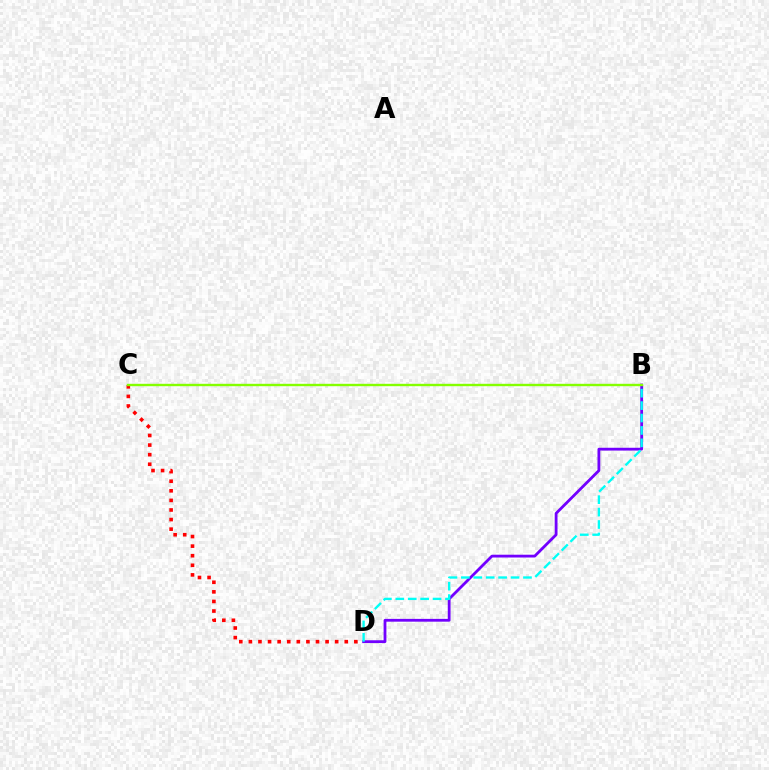{('B', 'D'): [{'color': '#7200ff', 'line_style': 'solid', 'thickness': 2.01}, {'color': '#00fff6', 'line_style': 'dashed', 'thickness': 1.69}], ('C', 'D'): [{'color': '#ff0000', 'line_style': 'dotted', 'thickness': 2.61}], ('B', 'C'): [{'color': '#84ff00', 'line_style': 'solid', 'thickness': 1.72}]}